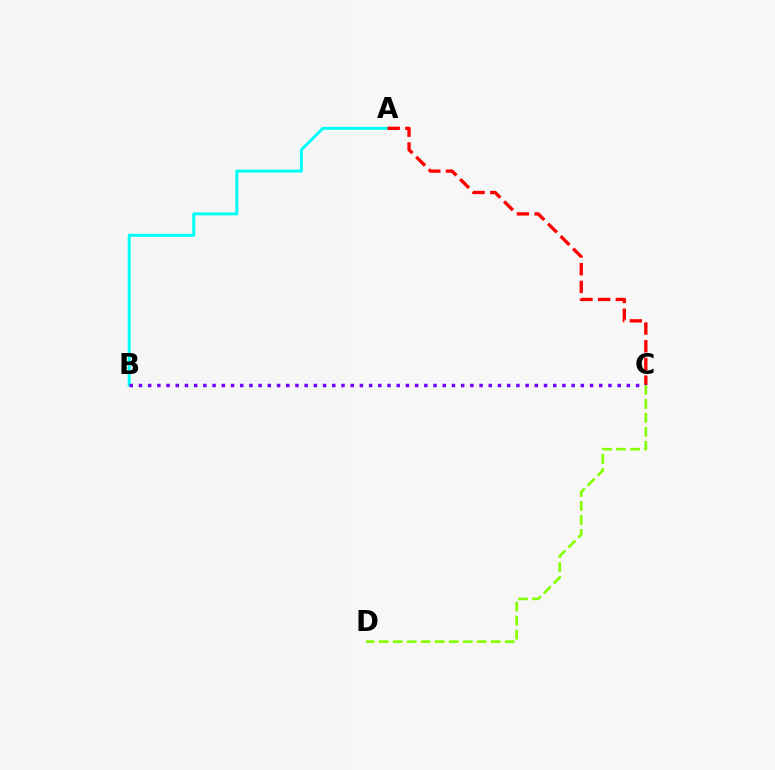{('A', 'B'): [{'color': '#00fff6', 'line_style': 'solid', 'thickness': 2.13}], ('A', 'C'): [{'color': '#ff0000', 'line_style': 'dashed', 'thickness': 2.41}], ('B', 'C'): [{'color': '#7200ff', 'line_style': 'dotted', 'thickness': 2.5}], ('C', 'D'): [{'color': '#84ff00', 'line_style': 'dashed', 'thickness': 1.9}]}